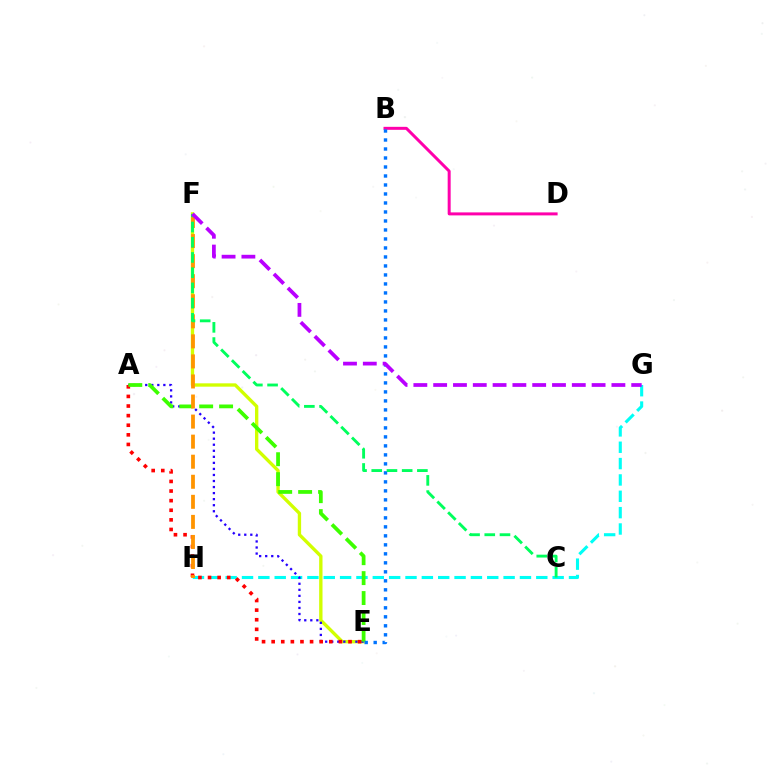{('G', 'H'): [{'color': '#00fff6', 'line_style': 'dashed', 'thickness': 2.22}], ('E', 'F'): [{'color': '#d1ff00', 'line_style': 'solid', 'thickness': 2.41}], ('A', 'E'): [{'color': '#2500ff', 'line_style': 'dotted', 'thickness': 1.64}, {'color': '#ff0000', 'line_style': 'dotted', 'thickness': 2.61}, {'color': '#3dff00', 'line_style': 'dashed', 'thickness': 2.71}], ('B', 'D'): [{'color': '#ff00ac', 'line_style': 'solid', 'thickness': 2.15}], ('F', 'H'): [{'color': '#ff9400', 'line_style': 'dashed', 'thickness': 2.72}], ('B', 'E'): [{'color': '#0074ff', 'line_style': 'dotted', 'thickness': 2.44}], ('C', 'F'): [{'color': '#00ff5c', 'line_style': 'dashed', 'thickness': 2.07}], ('F', 'G'): [{'color': '#b900ff', 'line_style': 'dashed', 'thickness': 2.69}]}